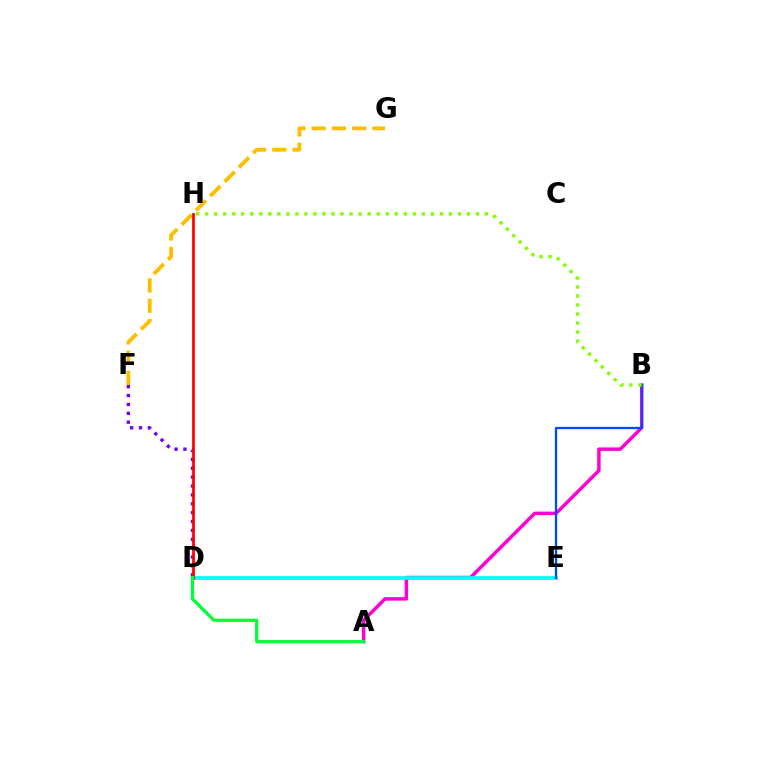{('D', 'F'): [{'color': '#7200ff', 'line_style': 'dotted', 'thickness': 2.41}], ('F', 'G'): [{'color': '#ffbd00', 'line_style': 'dashed', 'thickness': 2.75}], ('A', 'B'): [{'color': '#ff00cf', 'line_style': 'solid', 'thickness': 2.49}], ('D', 'E'): [{'color': '#00fff6', 'line_style': 'solid', 'thickness': 2.67}], ('D', 'H'): [{'color': '#ff0000', 'line_style': 'solid', 'thickness': 1.97}], ('B', 'E'): [{'color': '#004bff', 'line_style': 'solid', 'thickness': 1.65}], ('A', 'D'): [{'color': '#00ff39', 'line_style': 'solid', 'thickness': 2.33}], ('B', 'H'): [{'color': '#84ff00', 'line_style': 'dotted', 'thickness': 2.45}]}